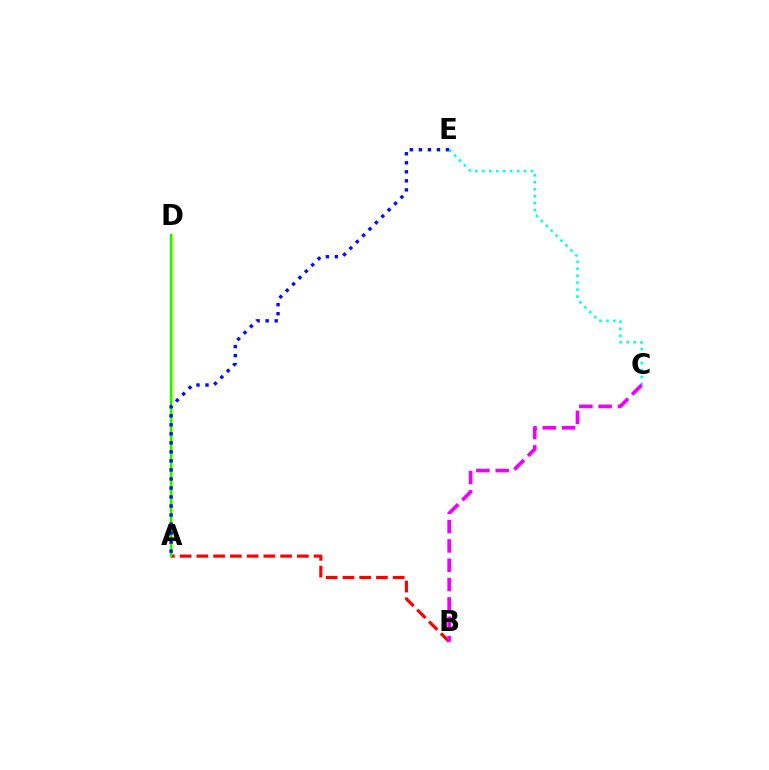{('A', 'D'): [{'color': '#fcf500', 'line_style': 'solid', 'thickness': 2.13}, {'color': '#08ff00', 'line_style': 'solid', 'thickness': 1.72}], ('A', 'B'): [{'color': '#ff0000', 'line_style': 'dashed', 'thickness': 2.28}], ('C', 'E'): [{'color': '#00fff6', 'line_style': 'dotted', 'thickness': 1.89}], ('A', 'E'): [{'color': '#0010ff', 'line_style': 'dotted', 'thickness': 2.45}], ('B', 'C'): [{'color': '#ee00ff', 'line_style': 'dashed', 'thickness': 2.62}]}